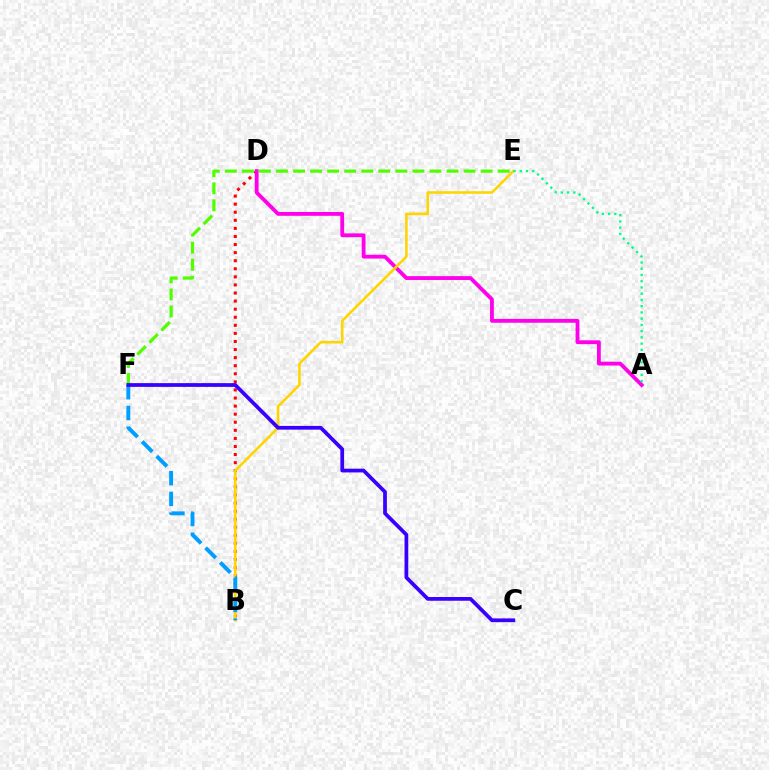{('B', 'D'): [{'color': '#ff0000', 'line_style': 'dotted', 'thickness': 2.19}], ('A', 'D'): [{'color': '#ff00ed', 'line_style': 'solid', 'thickness': 2.76}], ('E', 'F'): [{'color': '#4fff00', 'line_style': 'dashed', 'thickness': 2.32}], ('B', 'E'): [{'color': '#ffd500', 'line_style': 'solid', 'thickness': 1.86}], ('A', 'E'): [{'color': '#00ff86', 'line_style': 'dotted', 'thickness': 1.7}], ('B', 'F'): [{'color': '#009eff', 'line_style': 'dashed', 'thickness': 2.82}], ('C', 'F'): [{'color': '#3700ff', 'line_style': 'solid', 'thickness': 2.7}]}